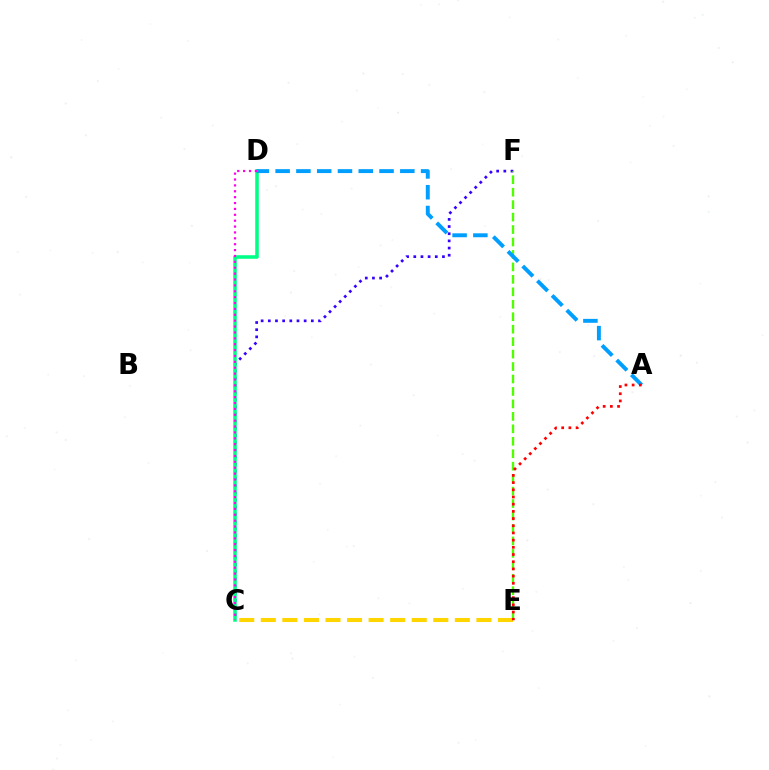{('C', 'E'): [{'color': '#ffd500', 'line_style': 'dashed', 'thickness': 2.93}], ('C', 'F'): [{'color': '#3700ff', 'line_style': 'dotted', 'thickness': 1.95}], ('C', 'D'): [{'color': '#00ff86', 'line_style': 'solid', 'thickness': 2.56}, {'color': '#ff00ed', 'line_style': 'dotted', 'thickness': 1.6}], ('E', 'F'): [{'color': '#4fff00', 'line_style': 'dashed', 'thickness': 1.69}], ('A', 'D'): [{'color': '#009eff', 'line_style': 'dashed', 'thickness': 2.82}], ('A', 'E'): [{'color': '#ff0000', 'line_style': 'dotted', 'thickness': 1.95}]}